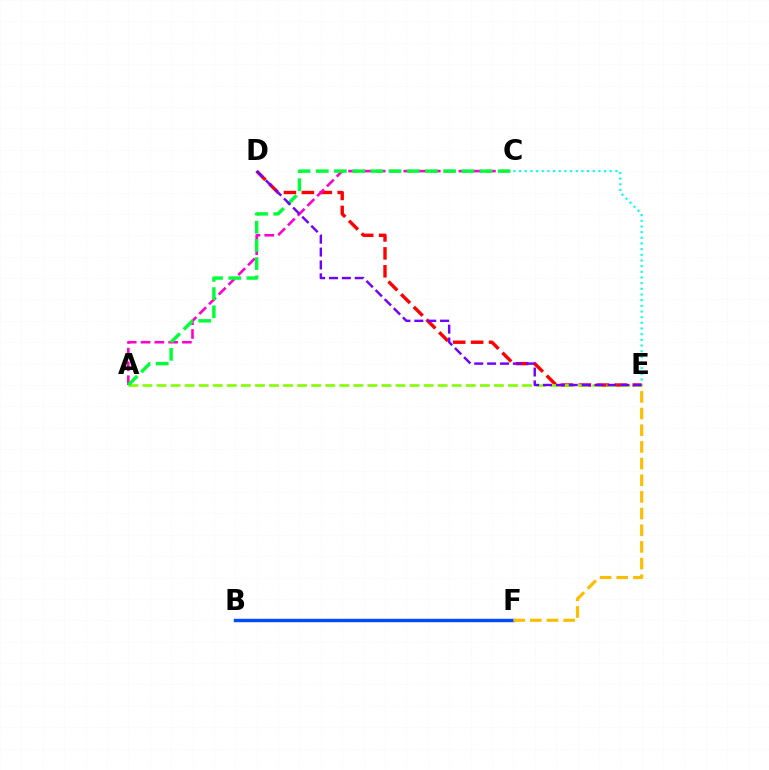{('D', 'E'): [{'color': '#ff0000', 'line_style': 'dashed', 'thickness': 2.44}, {'color': '#7200ff', 'line_style': 'dashed', 'thickness': 1.75}], ('B', 'F'): [{'color': '#004bff', 'line_style': 'solid', 'thickness': 2.46}], ('C', 'E'): [{'color': '#00fff6', 'line_style': 'dotted', 'thickness': 1.54}], ('A', 'C'): [{'color': '#ff00cf', 'line_style': 'dashed', 'thickness': 1.87}, {'color': '#00ff39', 'line_style': 'dashed', 'thickness': 2.47}], ('E', 'F'): [{'color': '#ffbd00', 'line_style': 'dashed', 'thickness': 2.26}], ('A', 'E'): [{'color': '#84ff00', 'line_style': 'dashed', 'thickness': 1.91}]}